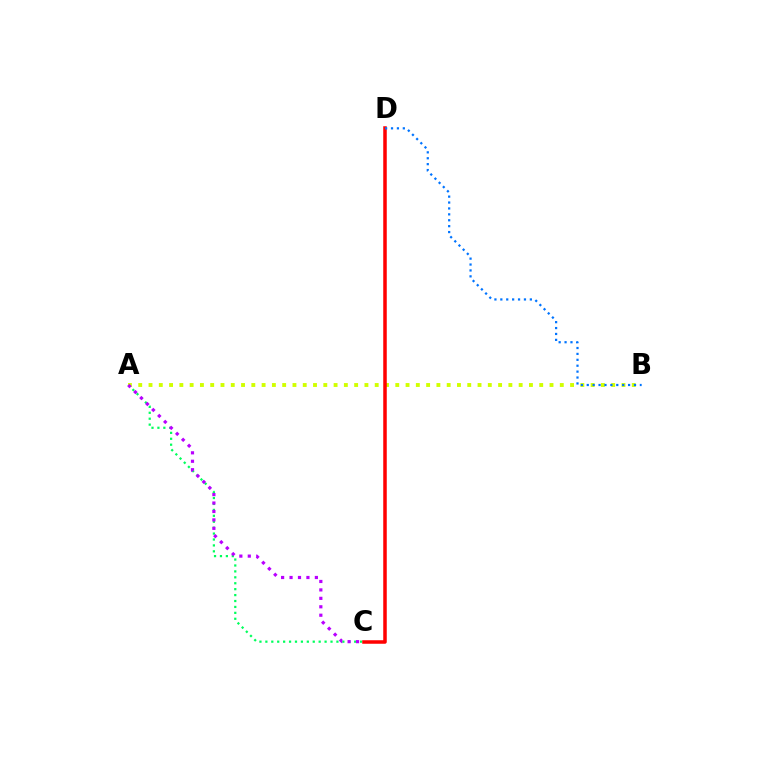{('A', 'C'): [{'color': '#00ff5c', 'line_style': 'dotted', 'thickness': 1.61}, {'color': '#b900ff', 'line_style': 'dotted', 'thickness': 2.29}], ('A', 'B'): [{'color': '#d1ff00', 'line_style': 'dotted', 'thickness': 2.79}], ('C', 'D'): [{'color': '#ff0000', 'line_style': 'solid', 'thickness': 2.53}], ('B', 'D'): [{'color': '#0074ff', 'line_style': 'dotted', 'thickness': 1.6}]}